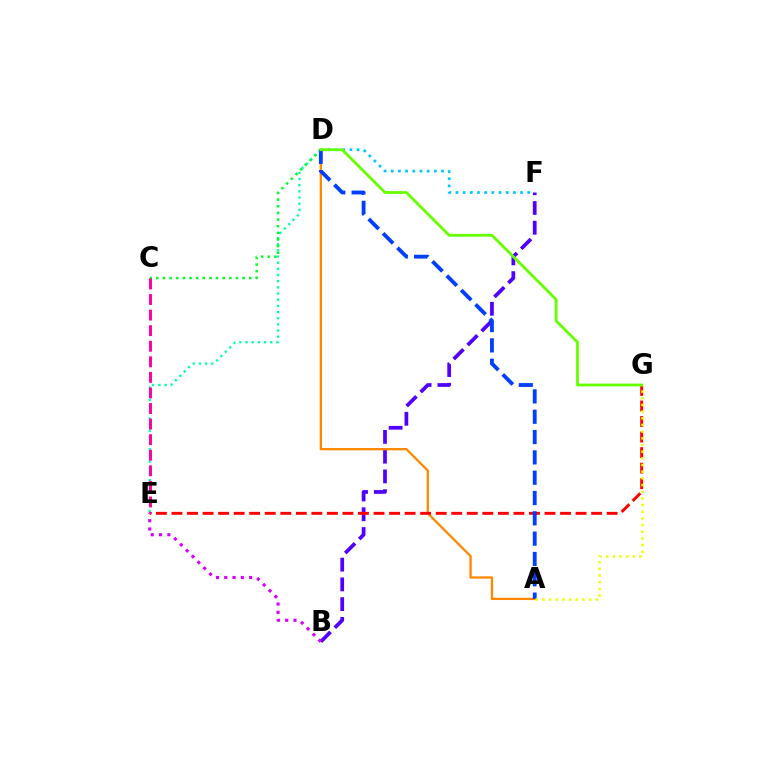{('D', 'E'): [{'color': '#00ffaf', 'line_style': 'dotted', 'thickness': 1.68}], ('C', 'D'): [{'color': '#00ff27', 'line_style': 'dotted', 'thickness': 1.8}], ('B', 'F'): [{'color': '#4f00ff', 'line_style': 'dashed', 'thickness': 2.68}], ('A', 'D'): [{'color': '#ff8800', 'line_style': 'solid', 'thickness': 1.66}, {'color': '#003fff', 'line_style': 'dashed', 'thickness': 2.76}], ('D', 'F'): [{'color': '#00c7ff', 'line_style': 'dotted', 'thickness': 1.95}], ('E', 'G'): [{'color': '#ff0000', 'line_style': 'dashed', 'thickness': 2.11}], ('B', 'E'): [{'color': '#d600ff', 'line_style': 'dotted', 'thickness': 2.25}], ('C', 'E'): [{'color': '#ff00a0', 'line_style': 'dashed', 'thickness': 2.12}], ('A', 'G'): [{'color': '#eeff00', 'line_style': 'dotted', 'thickness': 1.81}], ('D', 'G'): [{'color': '#66ff00', 'line_style': 'solid', 'thickness': 2.02}]}